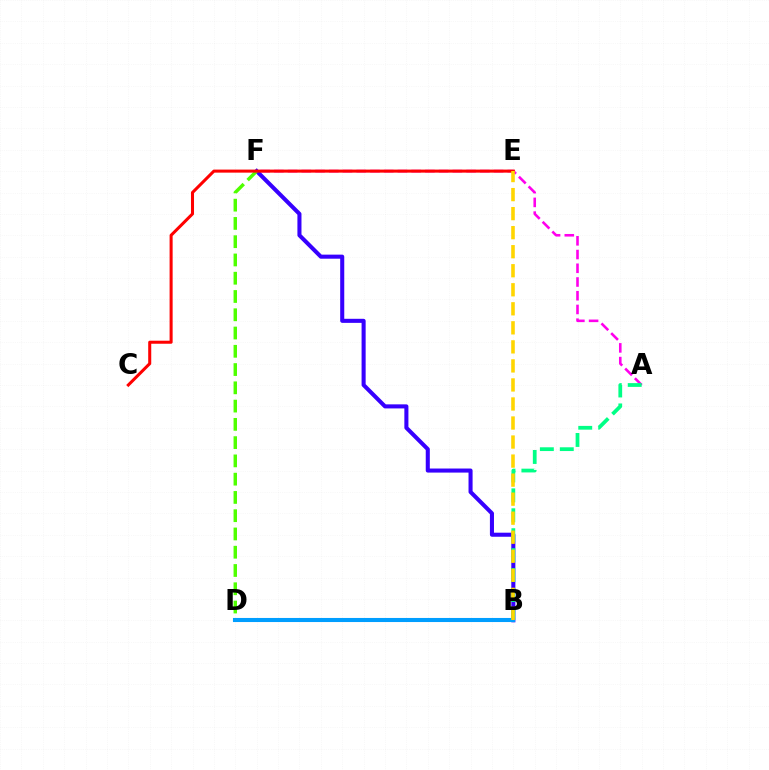{('A', 'F'): [{'color': '#ff00ed', 'line_style': 'dashed', 'thickness': 1.87}], ('B', 'F'): [{'color': '#3700ff', 'line_style': 'solid', 'thickness': 2.93}], ('A', 'B'): [{'color': '#00ff86', 'line_style': 'dashed', 'thickness': 2.71}], ('D', 'F'): [{'color': '#4fff00', 'line_style': 'dashed', 'thickness': 2.48}], ('C', 'E'): [{'color': '#ff0000', 'line_style': 'solid', 'thickness': 2.19}], ('B', 'D'): [{'color': '#009eff', 'line_style': 'solid', 'thickness': 2.94}], ('B', 'E'): [{'color': '#ffd500', 'line_style': 'dashed', 'thickness': 2.59}]}